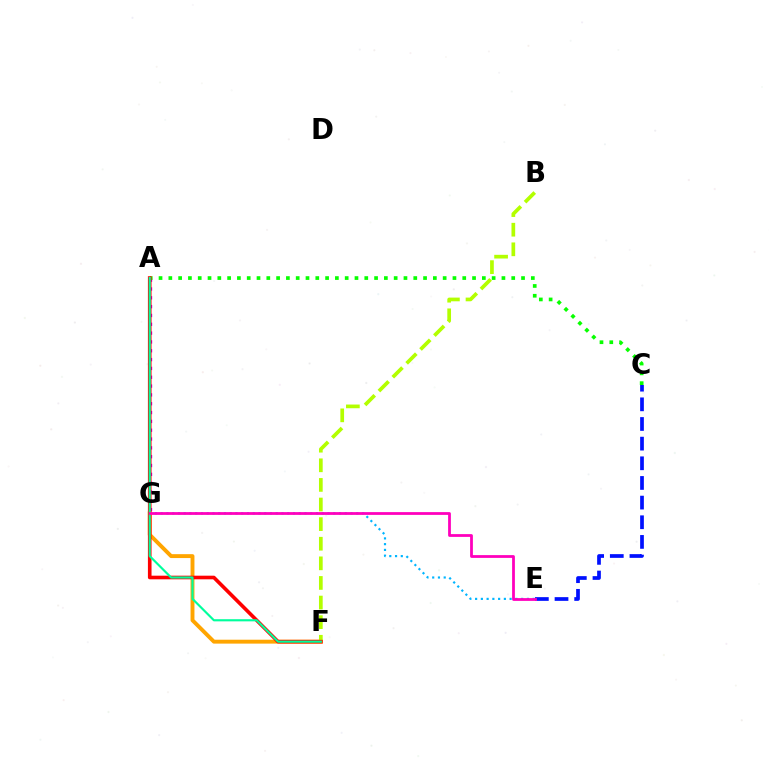{('A', 'G'): [{'color': '#9b00ff', 'line_style': 'dotted', 'thickness': 2.4}], ('E', 'G'): [{'color': '#00b5ff', 'line_style': 'dotted', 'thickness': 1.56}, {'color': '#ff00bd', 'line_style': 'solid', 'thickness': 2.0}], ('F', 'G'): [{'color': '#ffa500', 'line_style': 'solid', 'thickness': 2.81}], ('A', 'C'): [{'color': '#08ff00', 'line_style': 'dotted', 'thickness': 2.66}], ('C', 'E'): [{'color': '#0010ff', 'line_style': 'dashed', 'thickness': 2.67}], ('B', 'F'): [{'color': '#b3ff00', 'line_style': 'dashed', 'thickness': 2.66}], ('A', 'F'): [{'color': '#ff0000', 'line_style': 'solid', 'thickness': 2.61}, {'color': '#00ff9d', 'line_style': 'solid', 'thickness': 1.55}]}